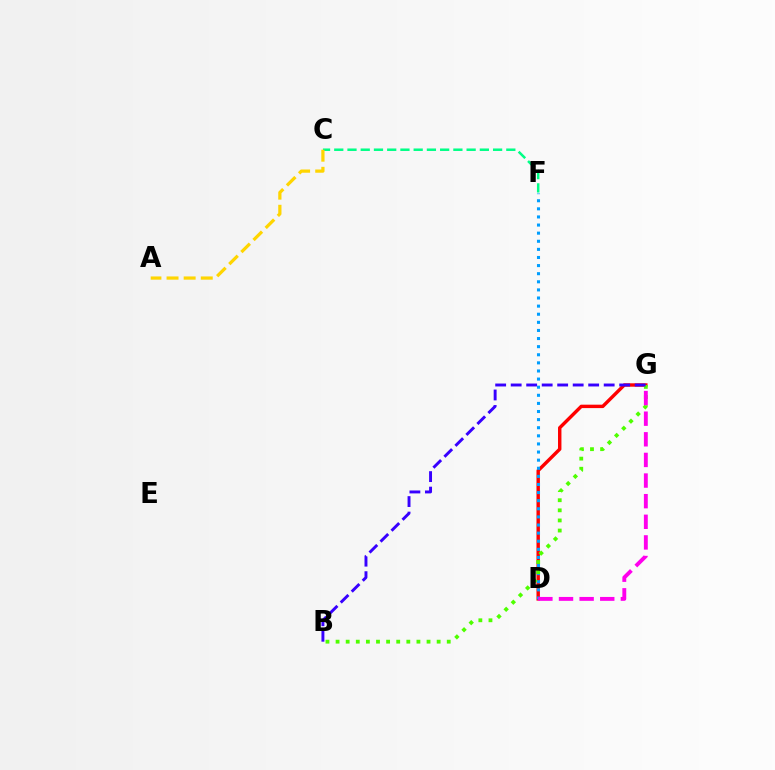{('D', 'G'): [{'color': '#ff0000', 'line_style': 'solid', 'thickness': 2.46}, {'color': '#ff00ed', 'line_style': 'dashed', 'thickness': 2.8}], ('D', 'F'): [{'color': '#009eff', 'line_style': 'dotted', 'thickness': 2.2}], ('B', 'G'): [{'color': '#4fff00', 'line_style': 'dotted', 'thickness': 2.75}, {'color': '#3700ff', 'line_style': 'dashed', 'thickness': 2.11}], ('C', 'F'): [{'color': '#00ff86', 'line_style': 'dashed', 'thickness': 1.8}], ('A', 'C'): [{'color': '#ffd500', 'line_style': 'dashed', 'thickness': 2.32}]}